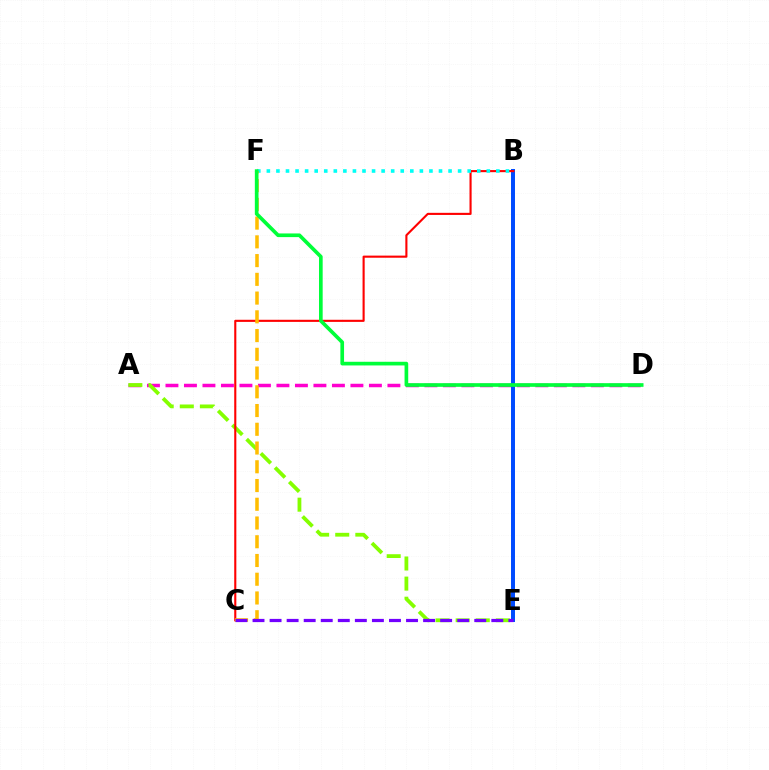{('A', 'D'): [{'color': '#ff00cf', 'line_style': 'dashed', 'thickness': 2.51}], ('B', 'E'): [{'color': '#004bff', 'line_style': 'solid', 'thickness': 2.86}], ('A', 'E'): [{'color': '#84ff00', 'line_style': 'dashed', 'thickness': 2.73}], ('B', 'C'): [{'color': '#ff0000', 'line_style': 'solid', 'thickness': 1.52}], ('B', 'F'): [{'color': '#00fff6', 'line_style': 'dotted', 'thickness': 2.6}], ('C', 'F'): [{'color': '#ffbd00', 'line_style': 'dashed', 'thickness': 2.55}], ('C', 'E'): [{'color': '#7200ff', 'line_style': 'dashed', 'thickness': 2.32}], ('D', 'F'): [{'color': '#00ff39', 'line_style': 'solid', 'thickness': 2.64}]}